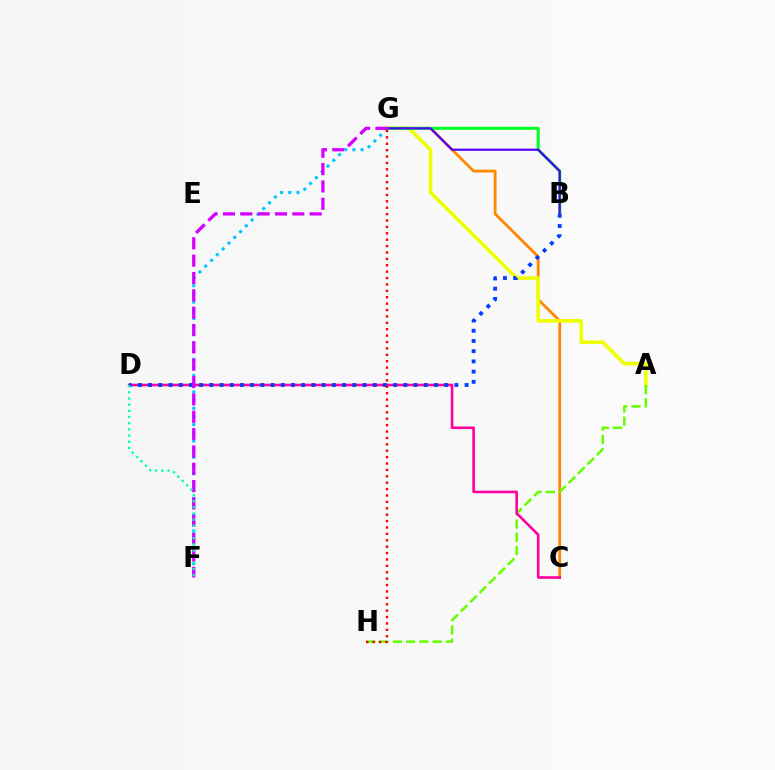{('C', 'G'): [{'color': '#ff8800', 'line_style': 'solid', 'thickness': 2.03}], ('A', 'G'): [{'color': '#eeff00', 'line_style': 'solid', 'thickness': 2.56}], ('A', 'H'): [{'color': '#66ff00', 'line_style': 'dashed', 'thickness': 1.8}], ('C', 'D'): [{'color': '#ff00a0', 'line_style': 'solid', 'thickness': 1.89}], ('B', 'G'): [{'color': '#00ff27', 'line_style': 'solid', 'thickness': 2.21}, {'color': '#4f00ff', 'line_style': 'solid', 'thickness': 1.58}], ('B', 'D'): [{'color': '#003fff', 'line_style': 'dotted', 'thickness': 2.77}], ('F', 'G'): [{'color': '#00c7ff', 'line_style': 'dotted', 'thickness': 2.22}, {'color': '#d600ff', 'line_style': 'dashed', 'thickness': 2.36}], ('G', 'H'): [{'color': '#ff0000', 'line_style': 'dotted', 'thickness': 1.74}], ('D', 'F'): [{'color': '#00ffaf', 'line_style': 'dotted', 'thickness': 1.68}]}